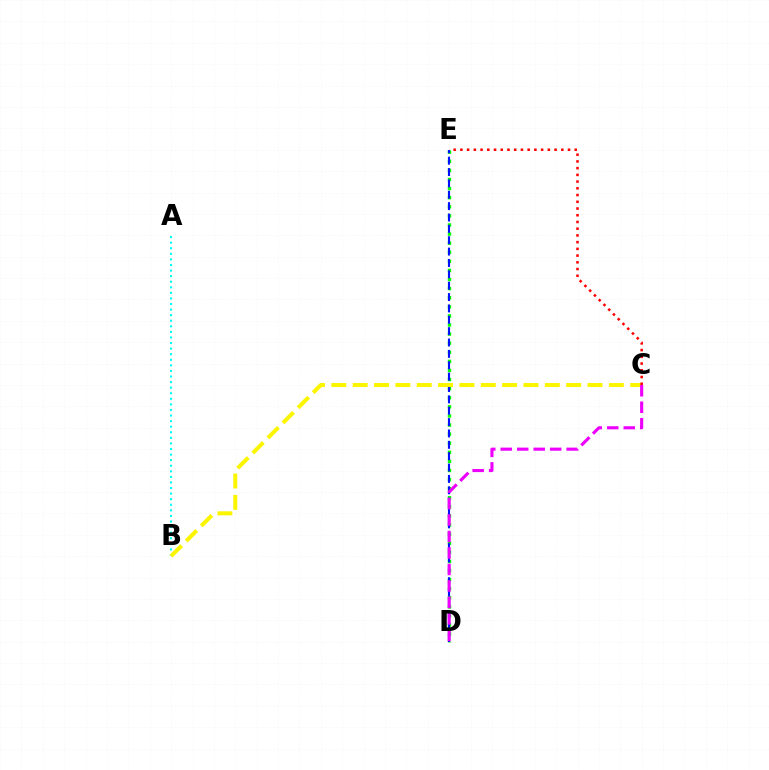{('D', 'E'): [{'color': '#08ff00', 'line_style': 'dotted', 'thickness': 2.47}, {'color': '#0010ff', 'line_style': 'dashed', 'thickness': 1.54}], ('A', 'B'): [{'color': '#00fff6', 'line_style': 'dotted', 'thickness': 1.52}], ('B', 'C'): [{'color': '#fcf500', 'line_style': 'dashed', 'thickness': 2.9}], ('C', 'D'): [{'color': '#ee00ff', 'line_style': 'dashed', 'thickness': 2.24}], ('C', 'E'): [{'color': '#ff0000', 'line_style': 'dotted', 'thickness': 1.83}]}